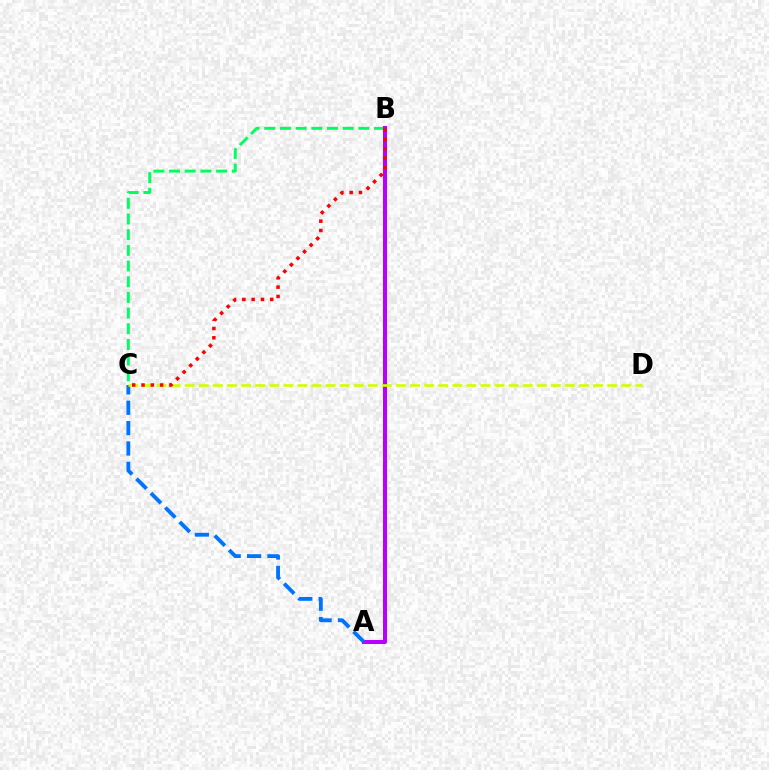{('B', 'C'): [{'color': '#00ff5c', 'line_style': 'dashed', 'thickness': 2.13}, {'color': '#ff0000', 'line_style': 'dotted', 'thickness': 2.53}], ('A', 'B'): [{'color': '#b900ff', 'line_style': 'solid', 'thickness': 2.89}], ('A', 'C'): [{'color': '#0074ff', 'line_style': 'dashed', 'thickness': 2.77}], ('C', 'D'): [{'color': '#d1ff00', 'line_style': 'dashed', 'thickness': 1.91}]}